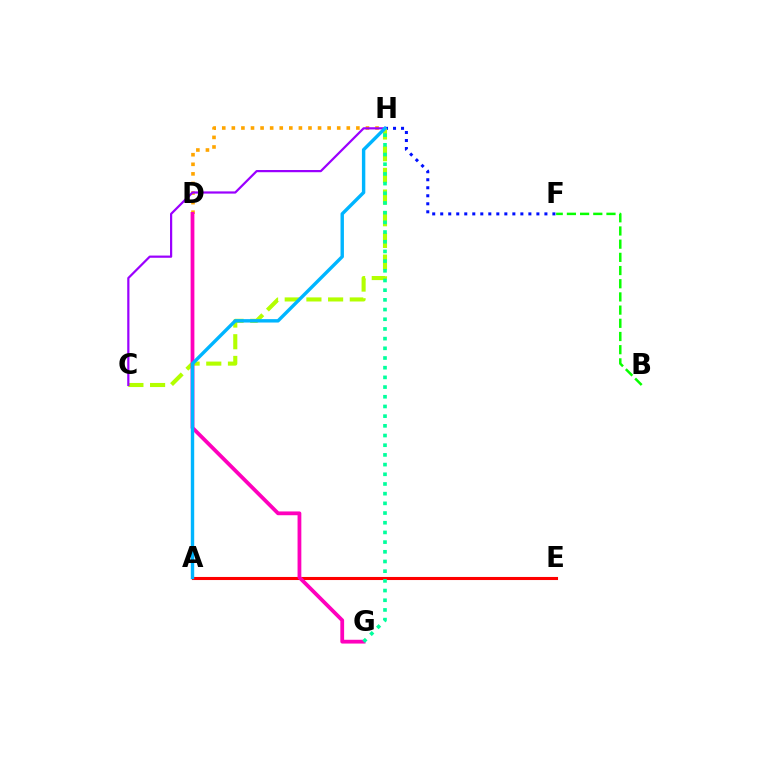{('F', 'H'): [{'color': '#0010ff', 'line_style': 'dotted', 'thickness': 2.18}], ('D', 'H'): [{'color': '#ffa500', 'line_style': 'dotted', 'thickness': 2.6}], ('B', 'F'): [{'color': '#08ff00', 'line_style': 'dashed', 'thickness': 1.79}], ('A', 'E'): [{'color': '#ff0000', 'line_style': 'solid', 'thickness': 2.22}], ('C', 'H'): [{'color': '#b3ff00', 'line_style': 'dashed', 'thickness': 2.95}, {'color': '#9b00ff', 'line_style': 'solid', 'thickness': 1.59}], ('D', 'G'): [{'color': '#ff00bd', 'line_style': 'solid', 'thickness': 2.72}], ('G', 'H'): [{'color': '#00ff9d', 'line_style': 'dotted', 'thickness': 2.63}], ('A', 'H'): [{'color': '#00b5ff', 'line_style': 'solid', 'thickness': 2.45}]}